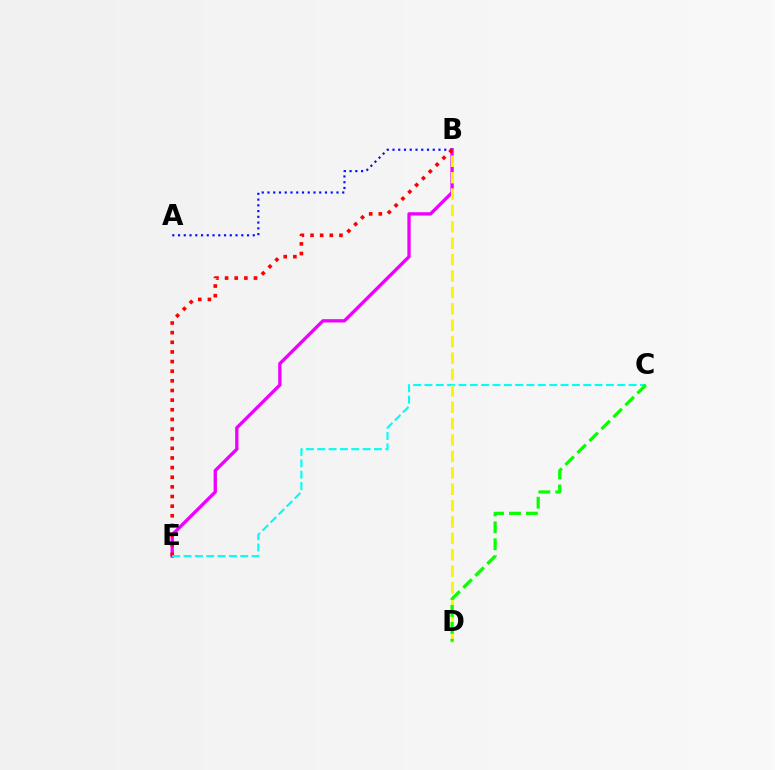{('B', 'E'): [{'color': '#ee00ff', 'line_style': 'solid', 'thickness': 2.39}, {'color': '#ff0000', 'line_style': 'dotted', 'thickness': 2.62}], ('A', 'B'): [{'color': '#0010ff', 'line_style': 'dotted', 'thickness': 1.56}], ('C', 'E'): [{'color': '#00fff6', 'line_style': 'dashed', 'thickness': 1.54}], ('B', 'D'): [{'color': '#fcf500', 'line_style': 'dashed', 'thickness': 2.23}], ('C', 'D'): [{'color': '#08ff00', 'line_style': 'dashed', 'thickness': 2.3}]}